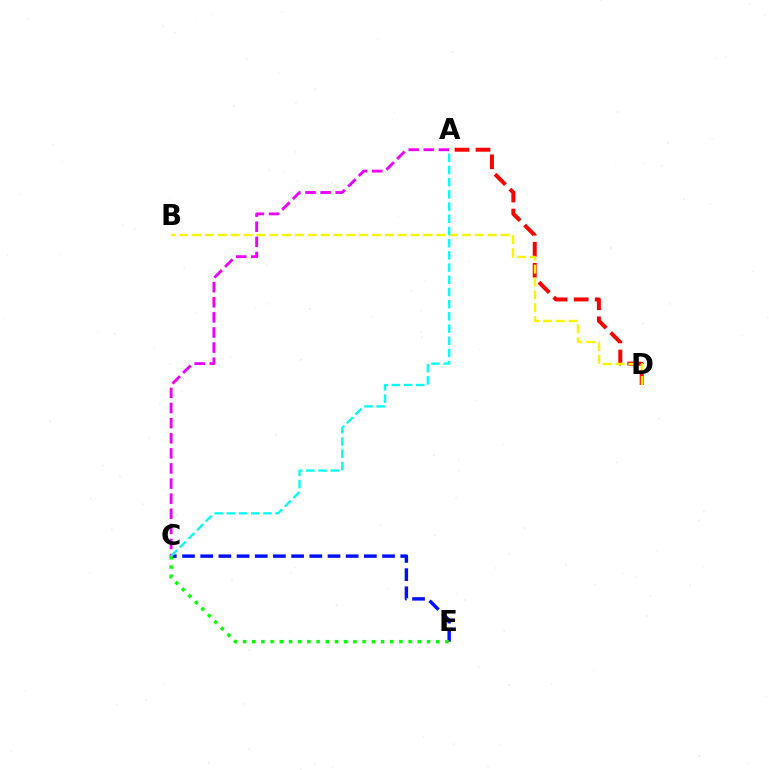{('A', 'D'): [{'color': '#ff0000', 'line_style': 'dashed', 'thickness': 2.86}], ('C', 'E'): [{'color': '#0010ff', 'line_style': 'dashed', 'thickness': 2.47}, {'color': '#08ff00', 'line_style': 'dotted', 'thickness': 2.5}], ('B', 'D'): [{'color': '#fcf500', 'line_style': 'dashed', 'thickness': 1.75}], ('A', 'C'): [{'color': '#ee00ff', 'line_style': 'dashed', 'thickness': 2.05}, {'color': '#00fff6', 'line_style': 'dashed', 'thickness': 1.66}]}